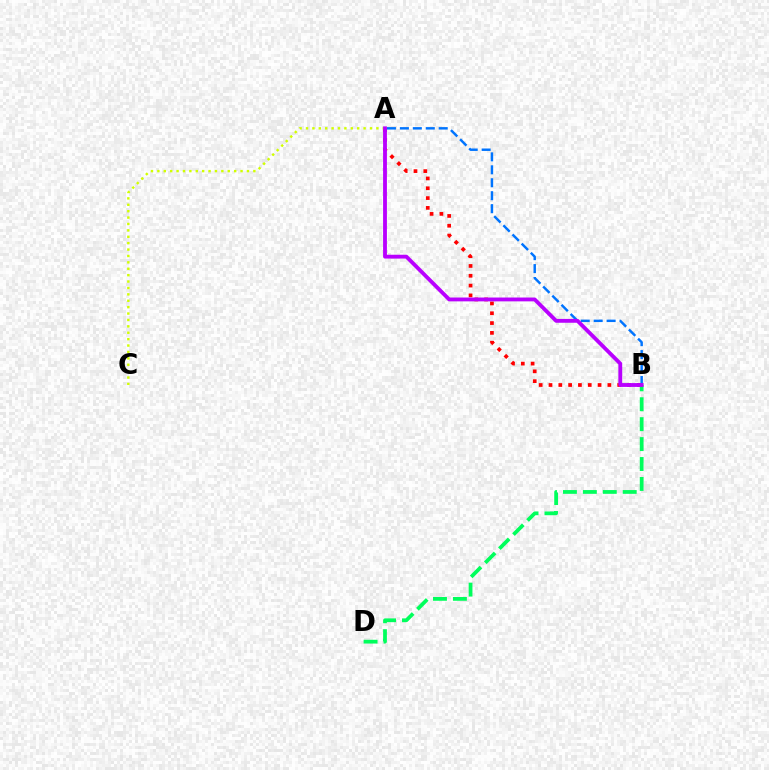{('A', 'B'): [{'color': '#ff0000', 'line_style': 'dotted', 'thickness': 2.67}, {'color': '#0074ff', 'line_style': 'dashed', 'thickness': 1.76}, {'color': '#b900ff', 'line_style': 'solid', 'thickness': 2.76}], ('A', 'C'): [{'color': '#d1ff00', 'line_style': 'dotted', 'thickness': 1.74}], ('B', 'D'): [{'color': '#00ff5c', 'line_style': 'dashed', 'thickness': 2.71}]}